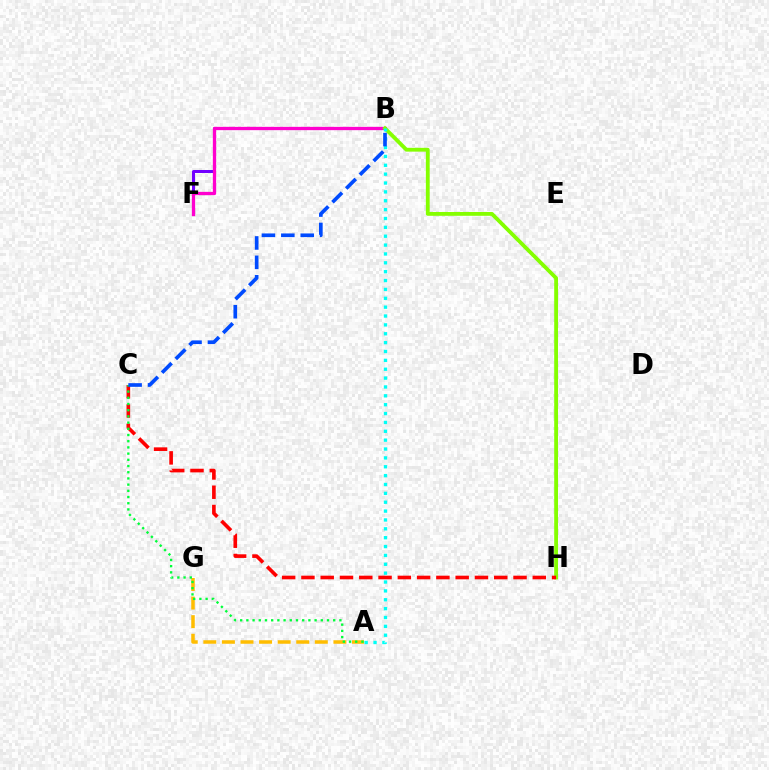{('A', 'G'): [{'color': '#ffbd00', 'line_style': 'dashed', 'thickness': 2.52}], ('B', 'F'): [{'color': '#7200ff', 'line_style': 'solid', 'thickness': 2.16}, {'color': '#ff00cf', 'line_style': 'solid', 'thickness': 2.37}], ('B', 'H'): [{'color': '#84ff00', 'line_style': 'solid', 'thickness': 2.75}], ('A', 'B'): [{'color': '#00fff6', 'line_style': 'dotted', 'thickness': 2.41}], ('C', 'H'): [{'color': '#ff0000', 'line_style': 'dashed', 'thickness': 2.62}], ('A', 'C'): [{'color': '#00ff39', 'line_style': 'dotted', 'thickness': 1.69}], ('B', 'C'): [{'color': '#004bff', 'line_style': 'dashed', 'thickness': 2.64}]}